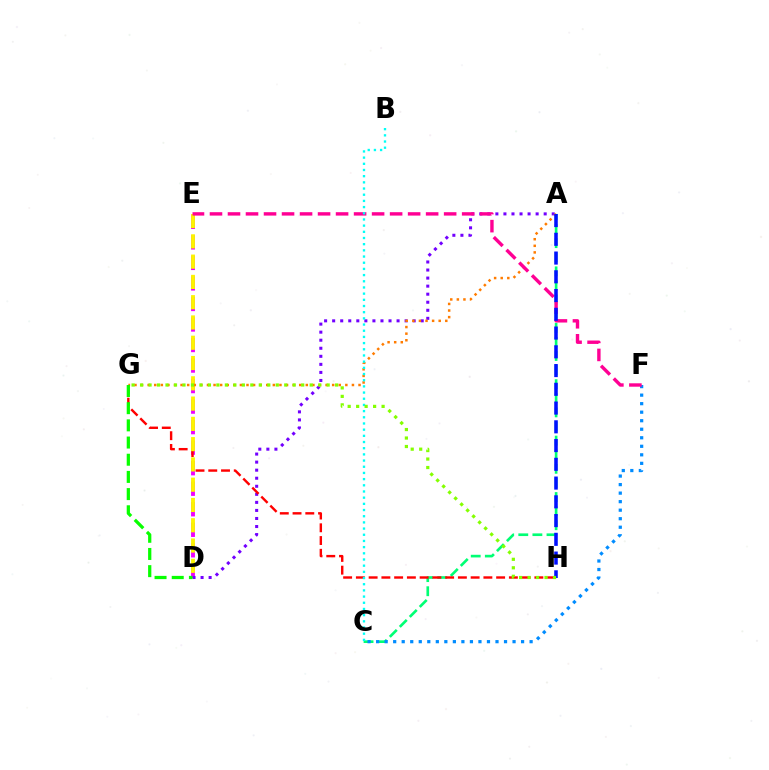{('D', 'E'): [{'color': '#ee00ff', 'line_style': 'dashed', 'thickness': 2.79}, {'color': '#fcf500', 'line_style': 'dashed', 'thickness': 2.75}], ('A', 'D'): [{'color': '#7200ff', 'line_style': 'dotted', 'thickness': 2.19}], ('A', 'C'): [{'color': '#00ff74', 'line_style': 'dashed', 'thickness': 1.92}], ('G', 'H'): [{'color': '#ff0000', 'line_style': 'dashed', 'thickness': 1.73}, {'color': '#84ff00', 'line_style': 'dotted', 'thickness': 2.3}], ('C', 'F'): [{'color': '#008cff', 'line_style': 'dotted', 'thickness': 2.32}], ('A', 'G'): [{'color': '#ff7c00', 'line_style': 'dotted', 'thickness': 1.79}], ('D', 'G'): [{'color': '#08ff00', 'line_style': 'dashed', 'thickness': 2.33}], ('E', 'F'): [{'color': '#ff0094', 'line_style': 'dashed', 'thickness': 2.45}], ('B', 'C'): [{'color': '#00fff6', 'line_style': 'dotted', 'thickness': 1.68}], ('A', 'H'): [{'color': '#0010ff', 'line_style': 'dashed', 'thickness': 2.55}]}